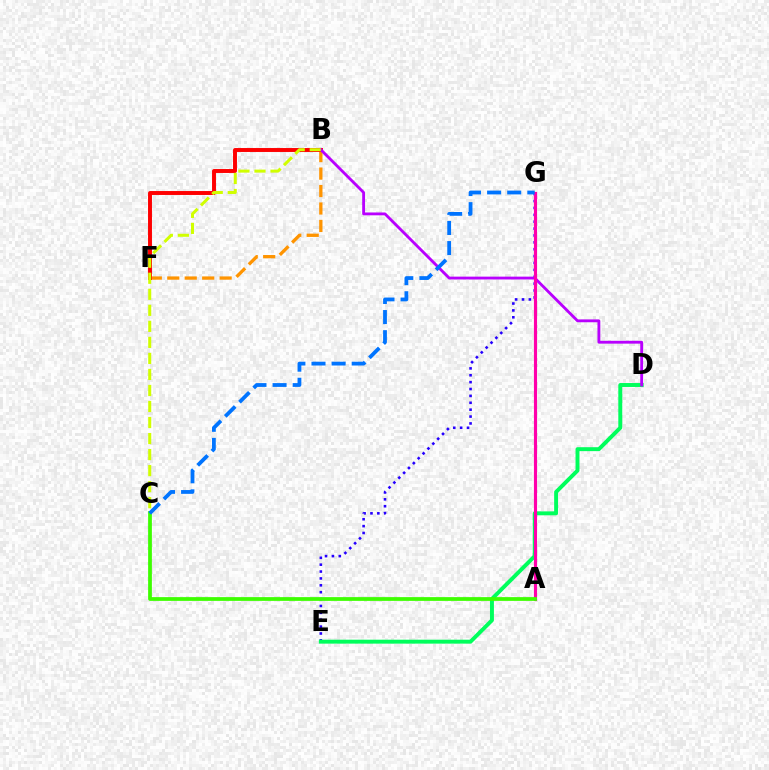{('E', 'G'): [{'color': '#2500ff', 'line_style': 'dotted', 'thickness': 1.87}], ('B', 'F'): [{'color': '#ff9400', 'line_style': 'dashed', 'thickness': 2.37}, {'color': '#ff0000', 'line_style': 'solid', 'thickness': 2.83}], ('D', 'E'): [{'color': '#00ff5c', 'line_style': 'solid', 'thickness': 2.83}], ('B', 'D'): [{'color': '#b900ff', 'line_style': 'solid', 'thickness': 2.04}], ('A', 'G'): [{'color': '#00fff6', 'line_style': 'dotted', 'thickness': 2.09}, {'color': '#ff00ac', 'line_style': 'solid', 'thickness': 2.26}], ('B', 'C'): [{'color': '#d1ff00', 'line_style': 'dashed', 'thickness': 2.18}], ('A', 'C'): [{'color': '#3dff00', 'line_style': 'solid', 'thickness': 2.7}], ('C', 'G'): [{'color': '#0074ff', 'line_style': 'dashed', 'thickness': 2.73}]}